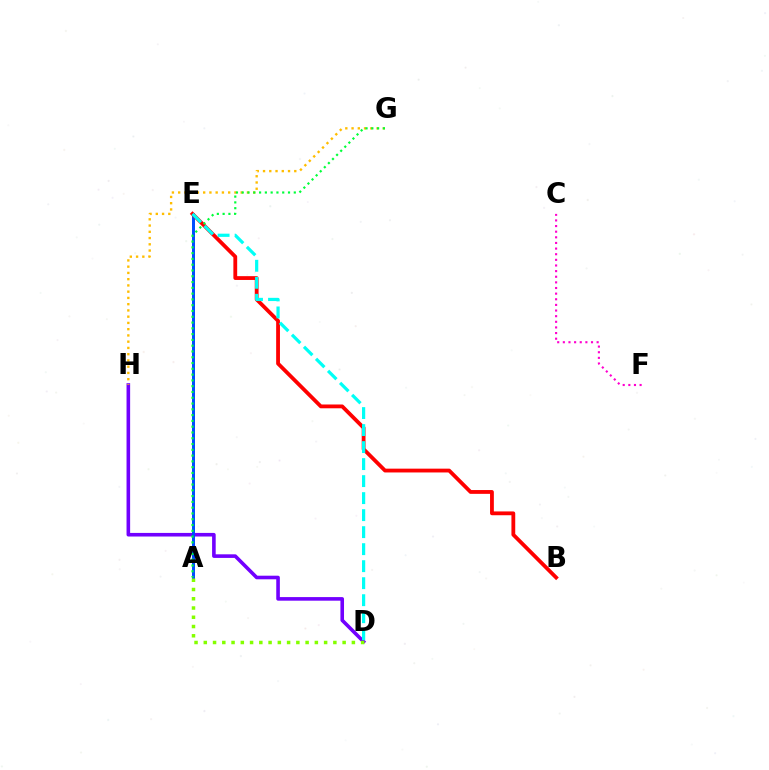{('D', 'H'): [{'color': '#7200ff', 'line_style': 'solid', 'thickness': 2.59}], ('C', 'F'): [{'color': '#ff00cf', 'line_style': 'dotted', 'thickness': 1.53}], ('A', 'E'): [{'color': '#004bff', 'line_style': 'solid', 'thickness': 2.14}], ('A', 'D'): [{'color': '#84ff00', 'line_style': 'dotted', 'thickness': 2.51}], ('B', 'E'): [{'color': '#ff0000', 'line_style': 'solid', 'thickness': 2.74}], ('G', 'H'): [{'color': '#ffbd00', 'line_style': 'dotted', 'thickness': 1.7}], ('D', 'E'): [{'color': '#00fff6', 'line_style': 'dashed', 'thickness': 2.31}], ('A', 'G'): [{'color': '#00ff39', 'line_style': 'dotted', 'thickness': 1.57}]}